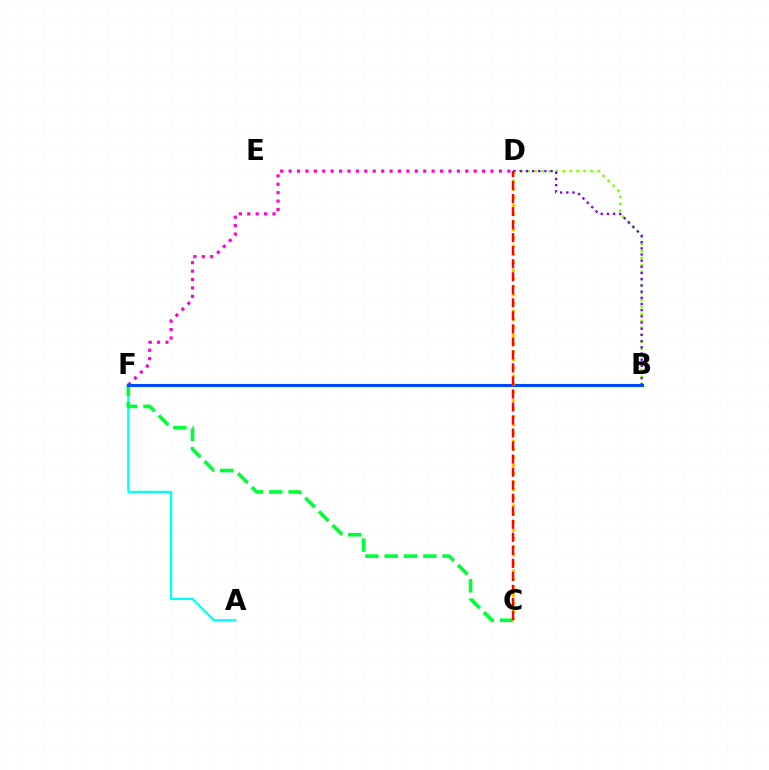{('D', 'F'): [{'color': '#ff00cf', 'line_style': 'dotted', 'thickness': 2.29}], ('A', 'F'): [{'color': '#00fff6', 'line_style': 'solid', 'thickness': 1.64}], ('C', 'F'): [{'color': '#00ff39', 'line_style': 'dashed', 'thickness': 2.62}], ('B', 'D'): [{'color': '#84ff00', 'line_style': 'dotted', 'thickness': 1.9}, {'color': '#7200ff', 'line_style': 'dotted', 'thickness': 1.68}], ('B', 'F'): [{'color': '#004bff', 'line_style': 'solid', 'thickness': 2.23}], ('C', 'D'): [{'color': '#ffbd00', 'line_style': 'dotted', 'thickness': 2.21}, {'color': '#ff0000', 'line_style': 'dashed', 'thickness': 1.77}]}